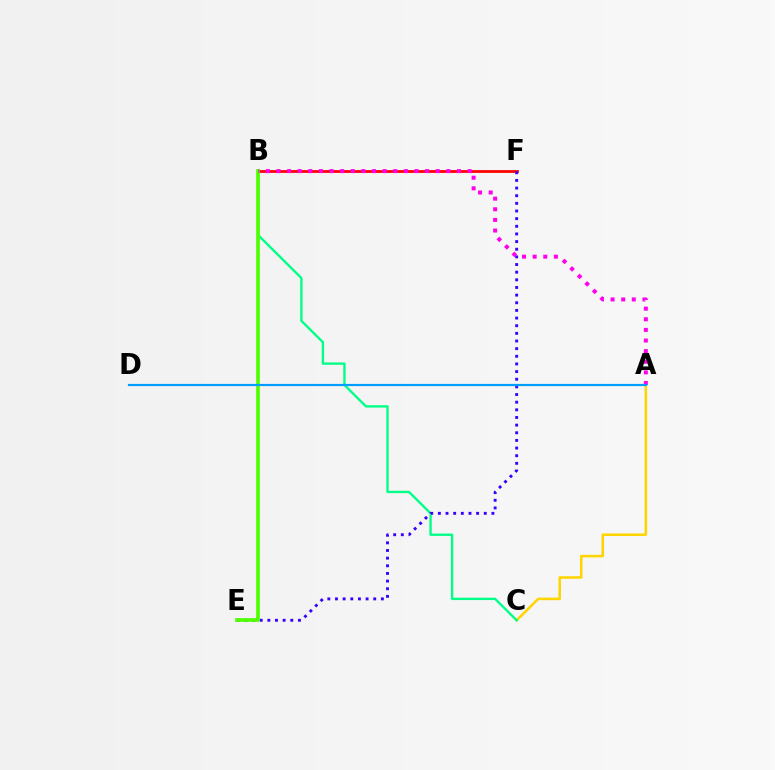{('B', 'F'): [{'color': '#ff0000', 'line_style': 'solid', 'thickness': 1.99}], ('A', 'C'): [{'color': '#ffd500', 'line_style': 'solid', 'thickness': 1.83}], ('B', 'C'): [{'color': '#00ff86', 'line_style': 'solid', 'thickness': 1.69}], ('E', 'F'): [{'color': '#3700ff', 'line_style': 'dotted', 'thickness': 2.08}], ('B', 'E'): [{'color': '#4fff00', 'line_style': 'solid', 'thickness': 2.65}], ('A', 'B'): [{'color': '#ff00ed', 'line_style': 'dotted', 'thickness': 2.89}], ('A', 'D'): [{'color': '#009eff', 'line_style': 'solid', 'thickness': 1.58}]}